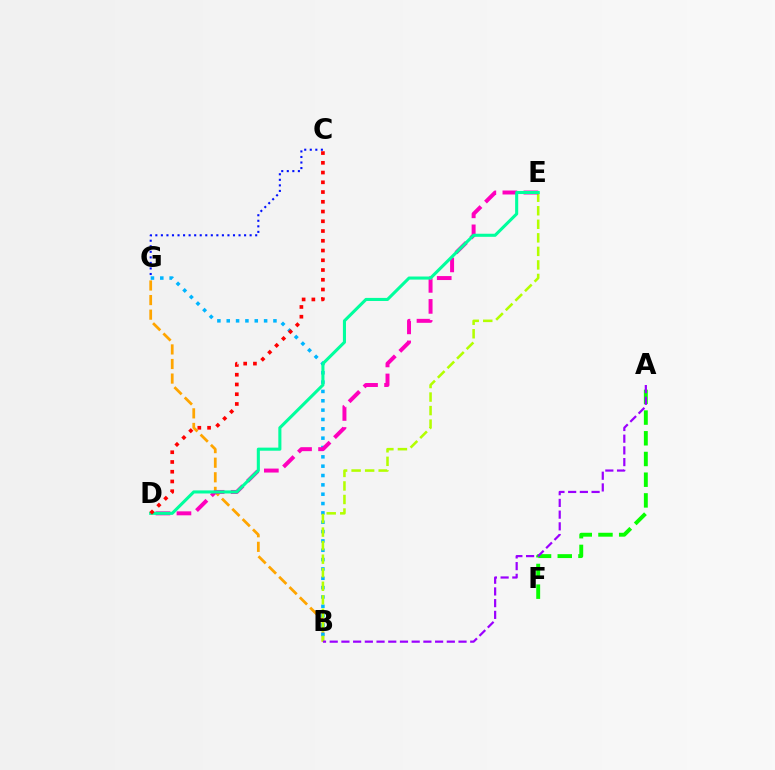{('B', 'G'): [{'color': '#ffa500', 'line_style': 'dashed', 'thickness': 1.98}, {'color': '#00b5ff', 'line_style': 'dotted', 'thickness': 2.54}], ('A', 'F'): [{'color': '#08ff00', 'line_style': 'dashed', 'thickness': 2.81}], ('B', 'E'): [{'color': '#b3ff00', 'line_style': 'dashed', 'thickness': 1.84}], ('D', 'E'): [{'color': '#ff00bd', 'line_style': 'dashed', 'thickness': 2.85}, {'color': '#00ff9d', 'line_style': 'solid', 'thickness': 2.22}], ('A', 'B'): [{'color': '#9b00ff', 'line_style': 'dashed', 'thickness': 1.59}], ('C', 'D'): [{'color': '#ff0000', 'line_style': 'dotted', 'thickness': 2.65}], ('C', 'G'): [{'color': '#0010ff', 'line_style': 'dotted', 'thickness': 1.51}]}